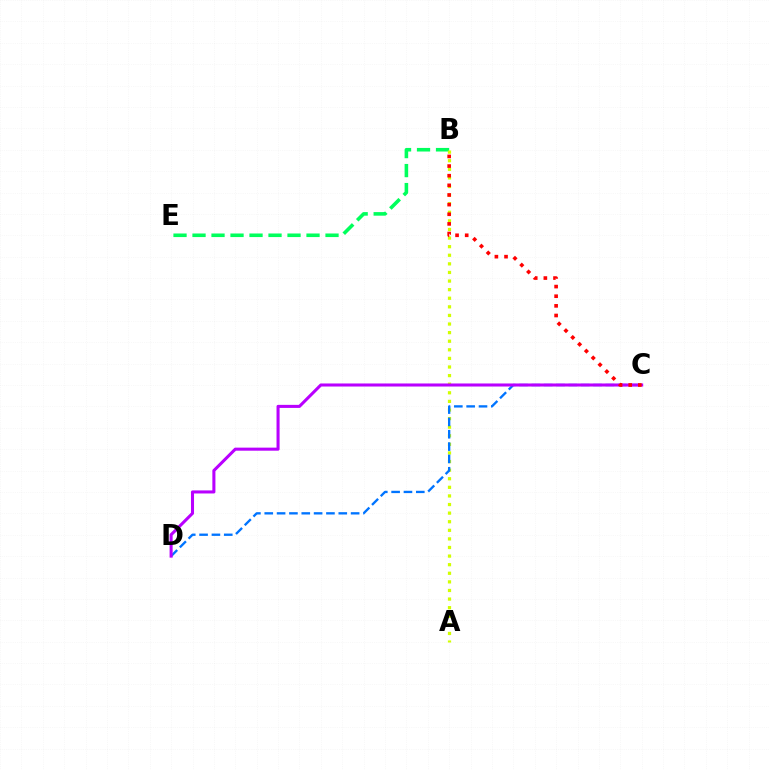{('B', 'E'): [{'color': '#00ff5c', 'line_style': 'dashed', 'thickness': 2.58}], ('A', 'B'): [{'color': '#d1ff00', 'line_style': 'dotted', 'thickness': 2.34}], ('C', 'D'): [{'color': '#0074ff', 'line_style': 'dashed', 'thickness': 1.68}, {'color': '#b900ff', 'line_style': 'solid', 'thickness': 2.2}], ('B', 'C'): [{'color': '#ff0000', 'line_style': 'dotted', 'thickness': 2.62}]}